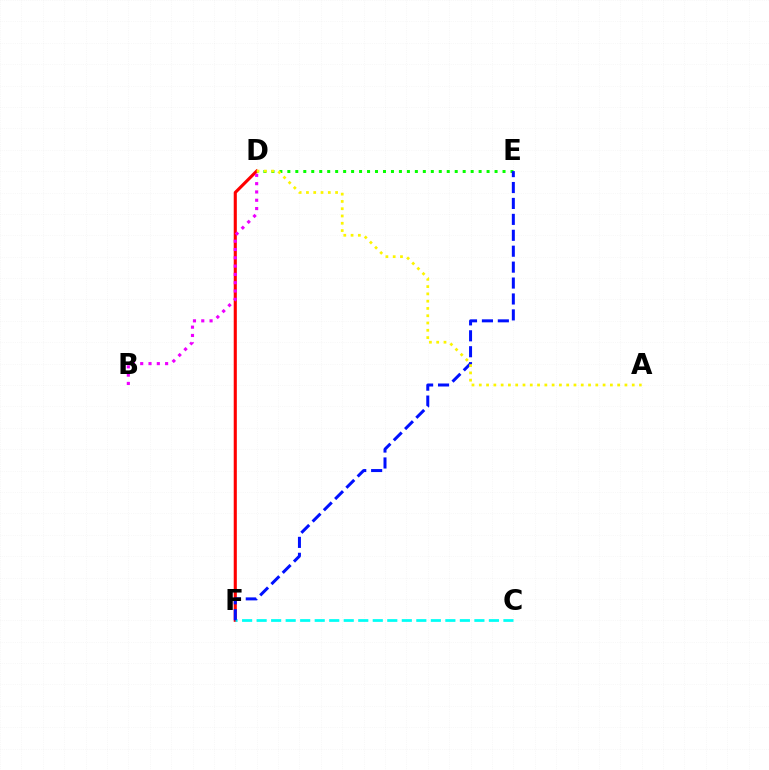{('D', 'F'): [{'color': '#ff0000', 'line_style': 'solid', 'thickness': 2.23}], ('C', 'F'): [{'color': '#00fff6', 'line_style': 'dashed', 'thickness': 1.97}], ('B', 'D'): [{'color': '#ee00ff', 'line_style': 'dotted', 'thickness': 2.26}], ('D', 'E'): [{'color': '#08ff00', 'line_style': 'dotted', 'thickness': 2.17}], ('E', 'F'): [{'color': '#0010ff', 'line_style': 'dashed', 'thickness': 2.16}], ('A', 'D'): [{'color': '#fcf500', 'line_style': 'dotted', 'thickness': 1.98}]}